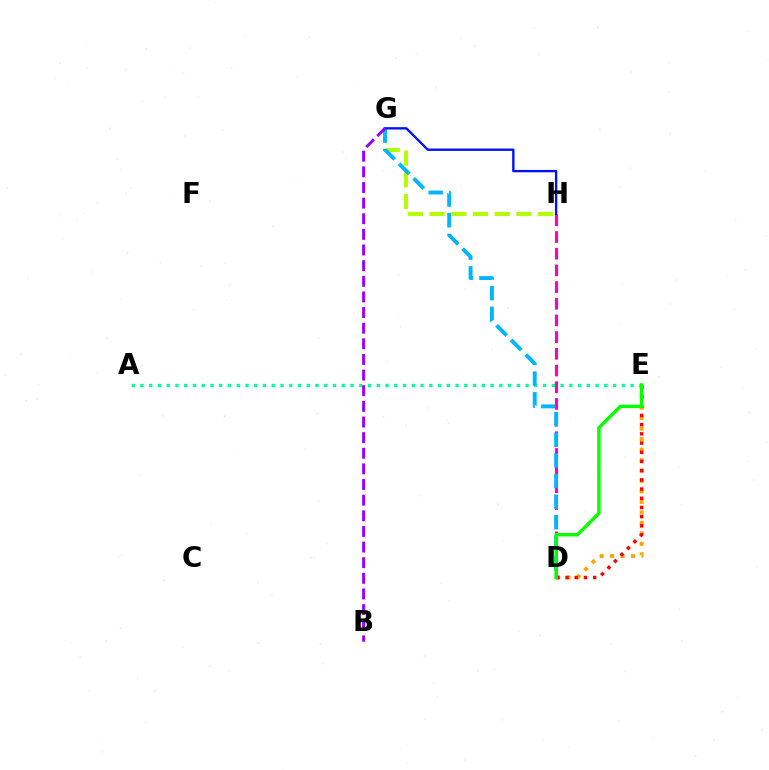{('D', 'H'): [{'color': '#ff00bd', 'line_style': 'dashed', 'thickness': 2.27}], ('A', 'E'): [{'color': '#00ff9d', 'line_style': 'dotted', 'thickness': 2.38}], ('D', 'E'): [{'color': '#ffa500', 'line_style': 'dotted', 'thickness': 2.85}, {'color': '#ff0000', 'line_style': 'dotted', 'thickness': 2.5}, {'color': '#08ff00', 'line_style': 'solid', 'thickness': 2.48}], ('G', 'H'): [{'color': '#b3ff00', 'line_style': 'dashed', 'thickness': 2.95}, {'color': '#0010ff', 'line_style': 'solid', 'thickness': 1.69}], ('D', 'G'): [{'color': '#00b5ff', 'line_style': 'dashed', 'thickness': 2.8}], ('B', 'G'): [{'color': '#9b00ff', 'line_style': 'dashed', 'thickness': 2.12}]}